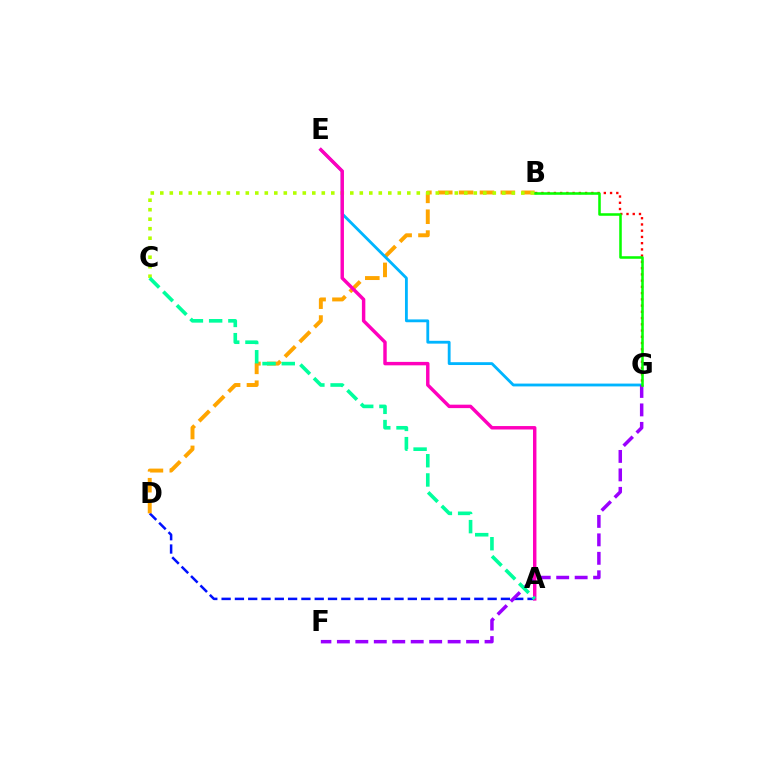{('A', 'D'): [{'color': '#0010ff', 'line_style': 'dashed', 'thickness': 1.81}], ('B', 'D'): [{'color': '#ffa500', 'line_style': 'dashed', 'thickness': 2.83}], ('E', 'G'): [{'color': '#00b5ff', 'line_style': 'solid', 'thickness': 2.04}], ('B', 'G'): [{'color': '#ff0000', 'line_style': 'dotted', 'thickness': 1.7}, {'color': '#08ff00', 'line_style': 'solid', 'thickness': 1.83}], ('B', 'C'): [{'color': '#b3ff00', 'line_style': 'dotted', 'thickness': 2.58}], ('A', 'E'): [{'color': '#ff00bd', 'line_style': 'solid', 'thickness': 2.48}], ('F', 'G'): [{'color': '#9b00ff', 'line_style': 'dashed', 'thickness': 2.51}], ('A', 'C'): [{'color': '#00ff9d', 'line_style': 'dashed', 'thickness': 2.61}]}